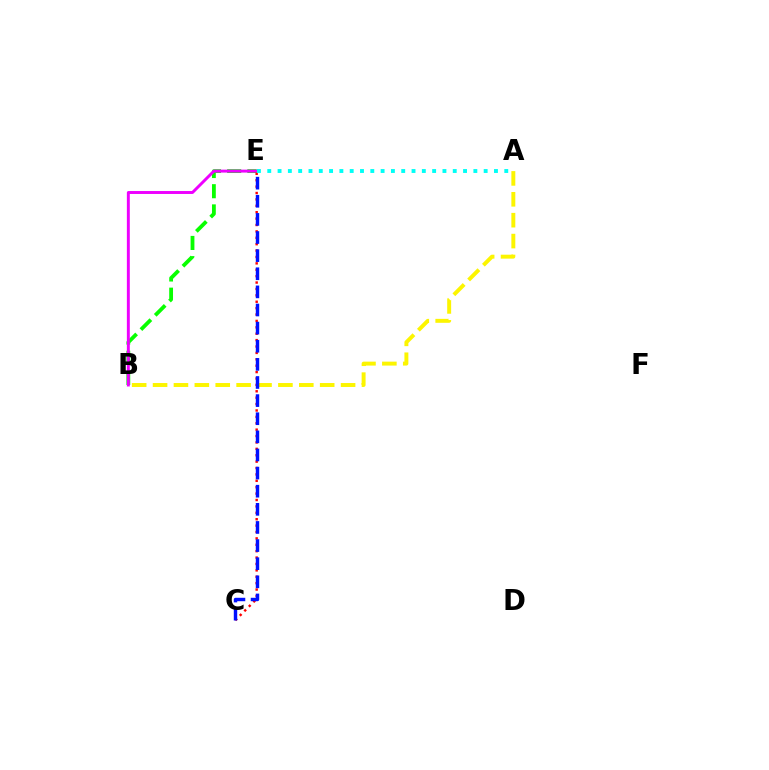{('B', 'E'): [{'color': '#08ff00', 'line_style': 'dashed', 'thickness': 2.74}, {'color': '#ee00ff', 'line_style': 'solid', 'thickness': 2.12}], ('C', 'E'): [{'color': '#ff0000', 'line_style': 'dotted', 'thickness': 1.74}, {'color': '#0010ff', 'line_style': 'dashed', 'thickness': 2.46}], ('A', 'B'): [{'color': '#fcf500', 'line_style': 'dashed', 'thickness': 2.84}], ('A', 'E'): [{'color': '#00fff6', 'line_style': 'dotted', 'thickness': 2.8}]}